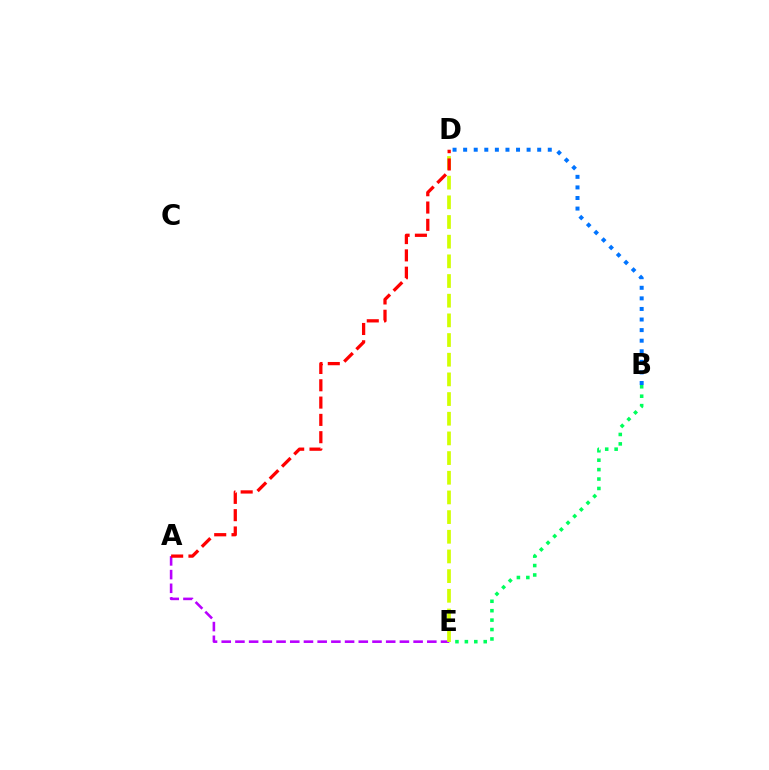{('B', 'D'): [{'color': '#0074ff', 'line_style': 'dotted', 'thickness': 2.87}], ('A', 'E'): [{'color': '#b900ff', 'line_style': 'dashed', 'thickness': 1.86}], ('B', 'E'): [{'color': '#00ff5c', 'line_style': 'dotted', 'thickness': 2.56}], ('D', 'E'): [{'color': '#d1ff00', 'line_style': 'dashed', 'thickness': 2.67}], ('A', 'D'): [{'color': '#ff0000', 'line_style': 'dashed', 'thickness': 2.35}]}